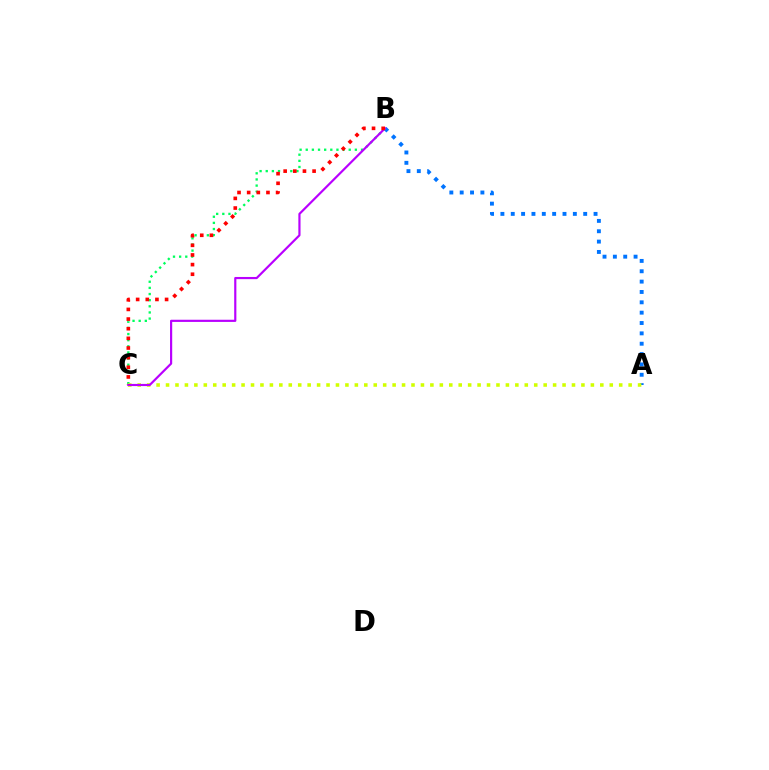{('A', 'B'): [{'color': '#0074ff', 'line_style': 'dotted', 'thickness': 2.81}], ('B', 'C'): [{'color': '#00ff5c', 'line_style': 'dotted', 'thickness': 1.67}, {'color': '#b900ff', 'line_style': 'solid', 'thickness': 1.57}, {'color': '#ff0000', 'line_style': 'dotted', 'thickness': 2.62}], ('A', 'C'): [{'color': '#d1ff00', 'line_style': 'dotted', 'thickness': 2.57}]}